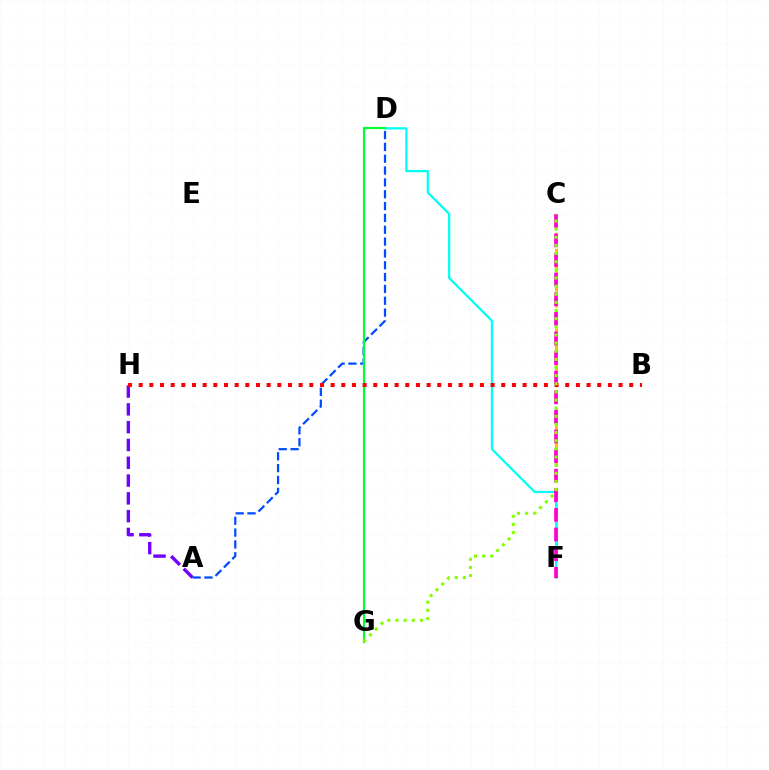{('C', 'F'): [{'color': '#ffbd00', 'line_style': 'dashed', 'thickness': 2.16}, {'color': '#ff00cf', 'line_style': 'dashed', 'thickness': 2.66}], ('A', 'H'): [{'color': '#7200ff', 'line_style': 'dashed', 'thickness': 2.42}], ('A', 'D'): [{'color': '#004bff', 'line_style': 'dashed', 'thickness': 1.61}], ('D', 'F'): [{'color': '#00fff6', 'line_style': 'solid', 'thickness': 1.61}], ('D', 'G'): [{'color': '#00ff39', 'line_style': 'solid', 'thickness': 1.6}], ('B', 'H'): [{'color': '#ff0000', 'line_style': 'dotted', 'thickness': 2.9}], ('C', 'G'): [{'color': '#84ff00', 'line_style': 'dotted', 'thickness': 2.21}]}